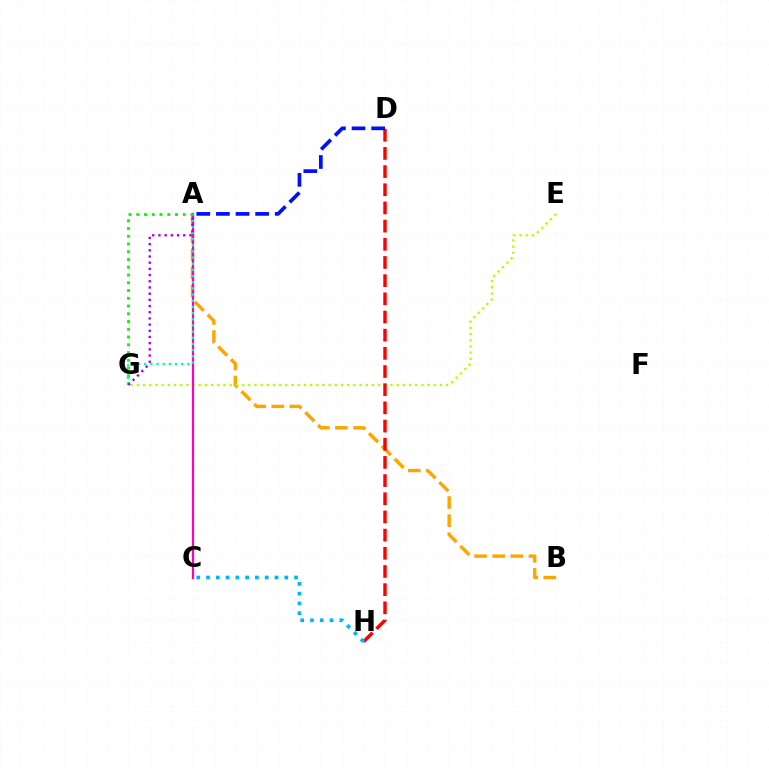{('A', 'B'): [{'color': '#ffa500', 'line_style': 'dashed', 'thickness': 2.46}], ('E', 'G'): [{'color': '#b3ff00', 'line_style': 'dotted', 'thickness': 1.68}], ('A', 'G'): [{'color': '#08ff00', 'line_style': 'dotted', 'thickness': 2.11}, {'color': '#00ff9d', 'line_style': 'dotted', 'thickness': 1.68}, {'color': '#9b00ff', 'line_style': 'dotted', 'thickness': 1.68}], ('A', 'C'): [{'color': '#ff00bd', 'line_style': 'solid', 'thickness': 1.6}], ('D', 'H'): [{'color': '#ff0000', 'line_style': 'dashed', 'thickness': 2.47}], ('C', 'H'): [{'color': '#00b5ff', 'line_style': 'dotted', 'thickness': 2.66}], ('A', 'D'): [{'color': '#0010ff', 'line_style': 'dashed', 'thickness': 2.66}]}